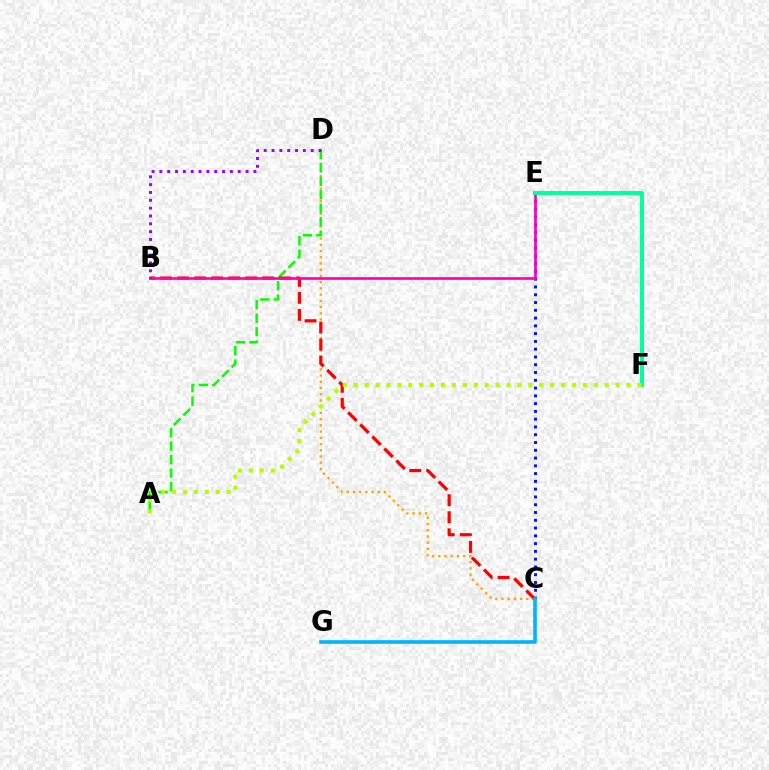{('C', 'D'): [{'color': '#ffa500', 'line_style': 'dotted', 'thickness': 1.69}], ('C', 'E'): [{'color': '#0010ff', 'line_style': 'dotted', 'thickness': 2.11}], ('A', 'D'): [{'color': '#08ff00', 'line_style': 'dashed', 'thickness': 1.83}], ('B', 'C'): [{'color': '#ff0000', 'line_style': 'dashed', 'thickness': 2.31}], ('B', 'E'): [{'color': '#ff00bd', 'line_style': 'solid', 'thickness': 1.94}], ('E', 'F'): [{'color': '#00ff9d', 'line_style': 'solid', 'thickness': 2.82}], ('A', 'F'): [{'color': '#b3ff00', 'line_style': 'dotted', 'thickness': 2.97}], ('C', 'G'): [{'color': '#00b5ff', 'line_style': 'solid', 'thickness': 2.6}], ('B', 'D'): [{'color': '#9b00ff', 'line_style': 'dotted', 'thickness': 2.13}]}